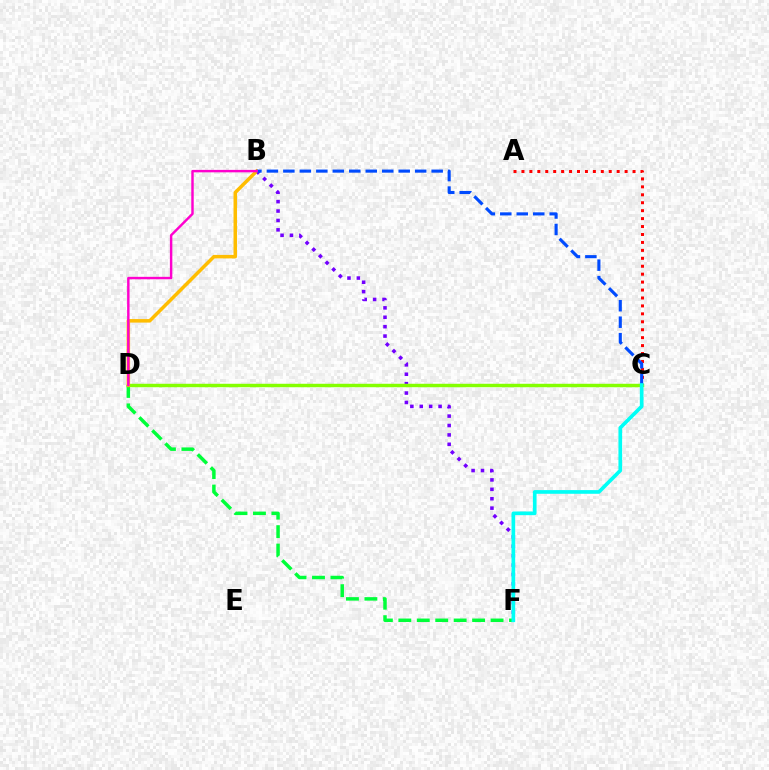{('A', 'C'): [{'color': '#ff0000', 'line_style': 'dotted', 'thickness': 2.16}], ('B', 'F'): [{'color': '#7200ff', 'line_style': 'dotted', 'thickness': 2.56}], ('D', 'F'): [{'color': '#00ff39', 'line_style': 'dashed', 'thickness': 2.51}], ('C', 'D'): [{'color': '#84ff00', 'line_style': 'solid', 'thickness': 2.48}], ('B', 'D'): [{'color': '#ffbd00', 'line_style': 'solid', 'thickness': 2.53}, {'color': '#ff00cf', 'line_style': 'solid', 'thickness': 1.76}], ('B', 'C'): [{'color': '#004bff', 'line_style': 'dashed', 'thickness': 2.24}], ('C', 'F'): [{'color': '#00fff6', 'line_style': 'solid', 'thickness': 2.65}]}